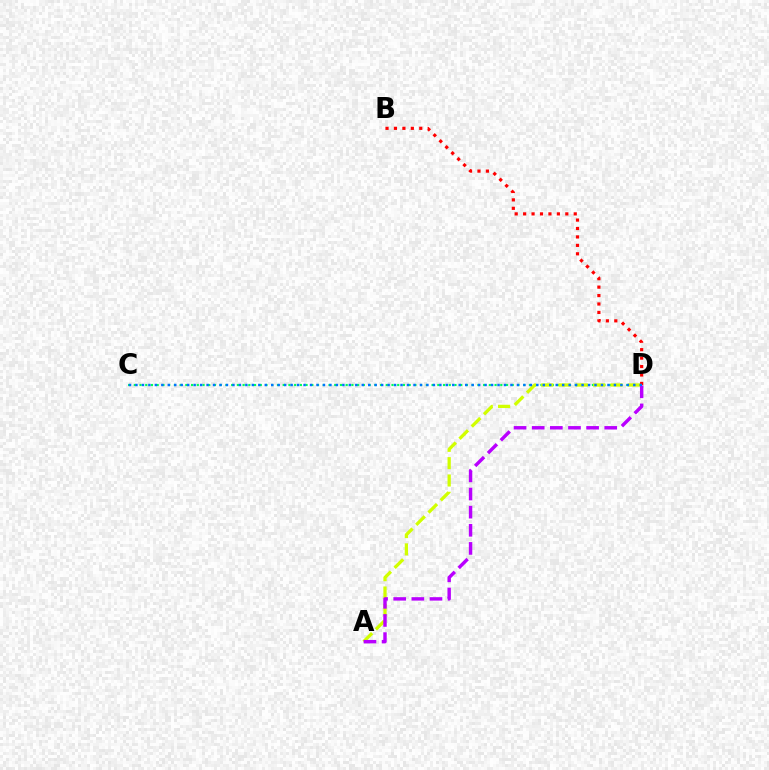{('C', 'D'): [{'color': '#00ff5c', 'line_style': 'dotted', 'thickness': 1.56}, {'color': '#0074ff', 'line_style': 'dotted', 'thickness': 1.76}], ('A', 'D'): [{'color': '#d1ff00', 'line_style': 'dashed', 'thickness': 2.35}, {'color': '#b900ff', 'line_style': 'dashed', 'thickness': 2.46}], ('B', 'D'): [{'color': '#ff0000', 'line_style': 'dotted', 'thickness': 2.29}]}